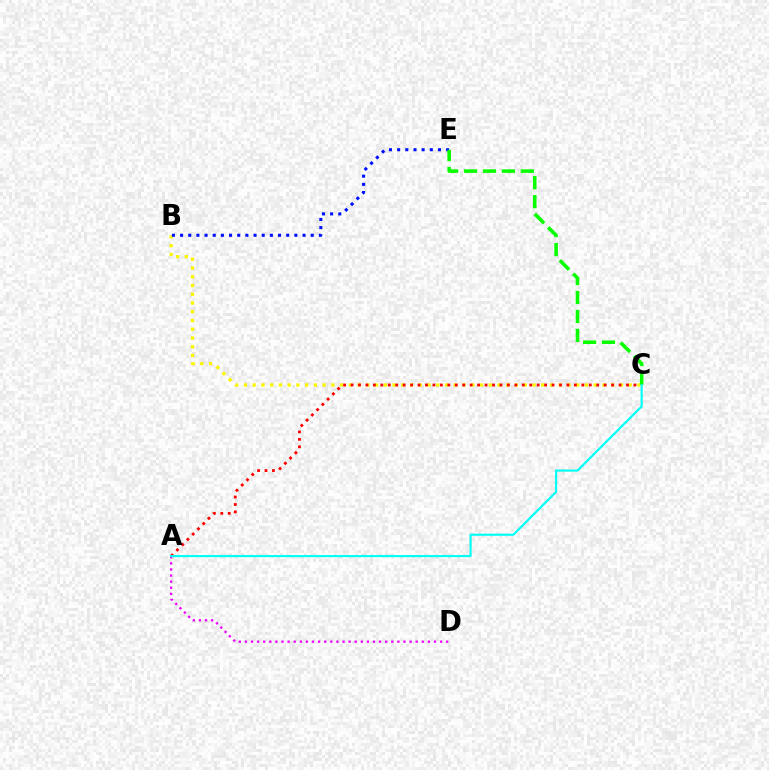{('B', 'C'): [{'color': '#fcf500', 'line_style': 'dotted', 'thickness': 2.38}], ('A', 'C'): [{'color': '#ff0000', 'line_style': 'dotted', 'thickness': 2.02}, {'color': '#00fff6', 'line_style': 'solid', 'thickness': 1.55}], ('B', 'E'): [{'color': '#0010ff', 'line_style': 'dotted', 'thickness': 2.22}], ('C', 'E'): [{'color': '#08ff00', 'line_style': 'dashed', 'thickness': 2.57}], ('A', 'D'): [{'color': '#ee00ff', 'line_style': 'dotted', 'thickness': 1.66}]}